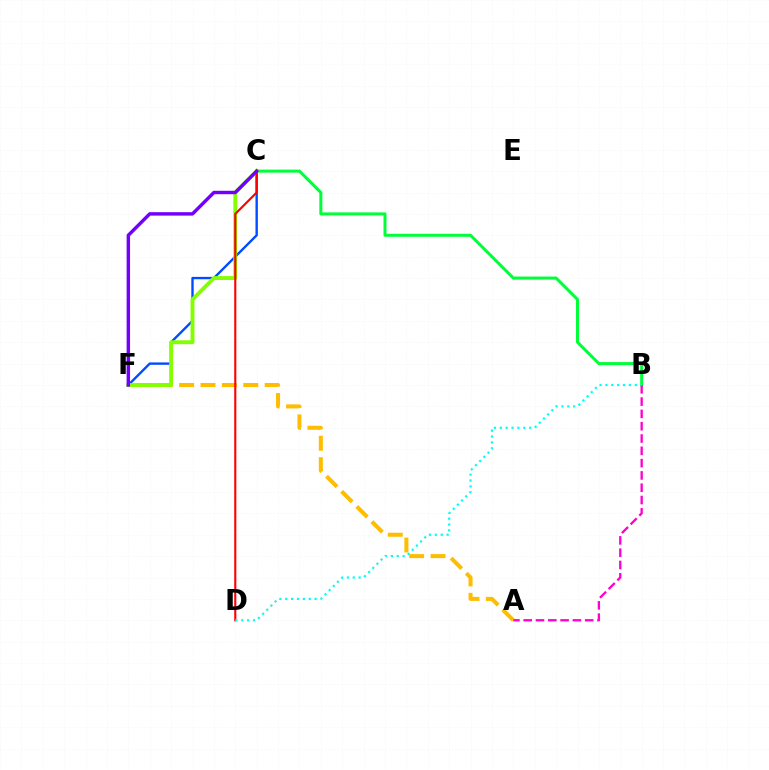{('A', 'F'): [{'color': '#ffbd00', 'line_style': 'dashed', 'thickness': 2.91}], ('B', 'C'): [{'color': '#00ff39', 'line_style': 'solid', 'thickness': 2.17}], ('C', 'F'): [{'color': '#004bff', 'line_style': 'solid', 'thickness': 1.71}, {'color': '#84ff00', 'line_style': 'solid', 'thickness': 2.81}, {'color': '#7200ff', 'line_style': 'solid', 'thickness': 2.47}], ('A', 'B'): [{'color': '#ff00cf', 'line_style': 'dashed', 'thickness': 1.67}], ('C', 'D'): [{'color': '#ff0000', 'line_style': 'solid', 'thickness': 1.53}], ('B', 'D'): [{'color': '#00fff6', 'line_style': 'dotted', 'thickness': 1.6}]}